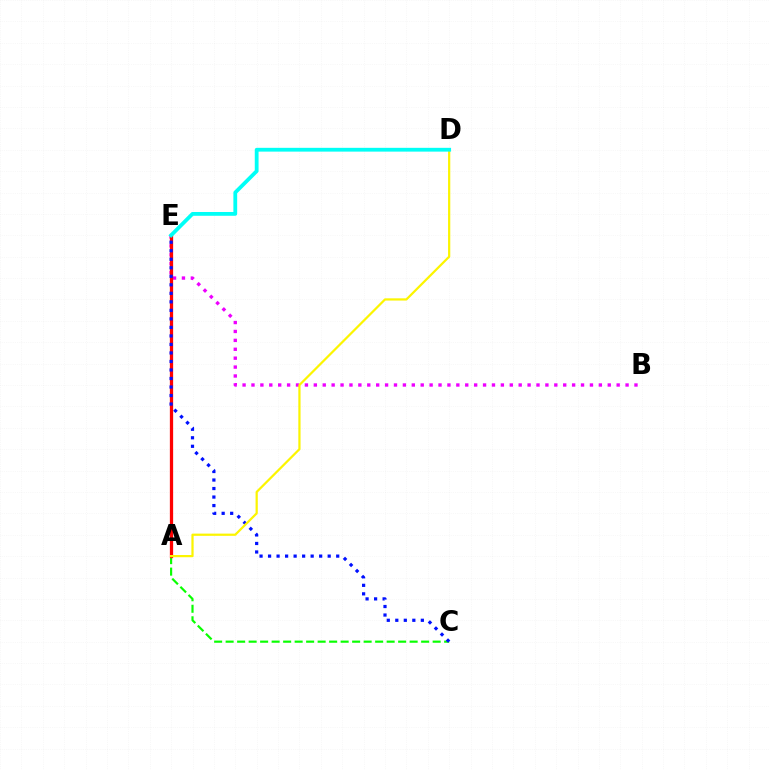{('A', 'C'): [{'color': '#08ff00', 'line_style': 'dashed', 'thickness': 1.56}], ('B', 'E'): [{'color': '#ee00ff', 'line_style': 'dotted', 'thickness': 2.42}], ('A', 'E'): [{'color': '#ff0000', 'line_style': 'solid', 'thickness': 2.35}], ('C', 'E'): [{'color': '#0010ff', 'line_style': 'dotted', 'thickness': 2.31}], ('A', 'D'): [{'color': '#fcf500', 'line_style': 'solid', 'thickness': 1.6}], ('D', 'E'): [{'color': '#00fff6', 'line_style': 'solid', 'thickness': 2.73}]}